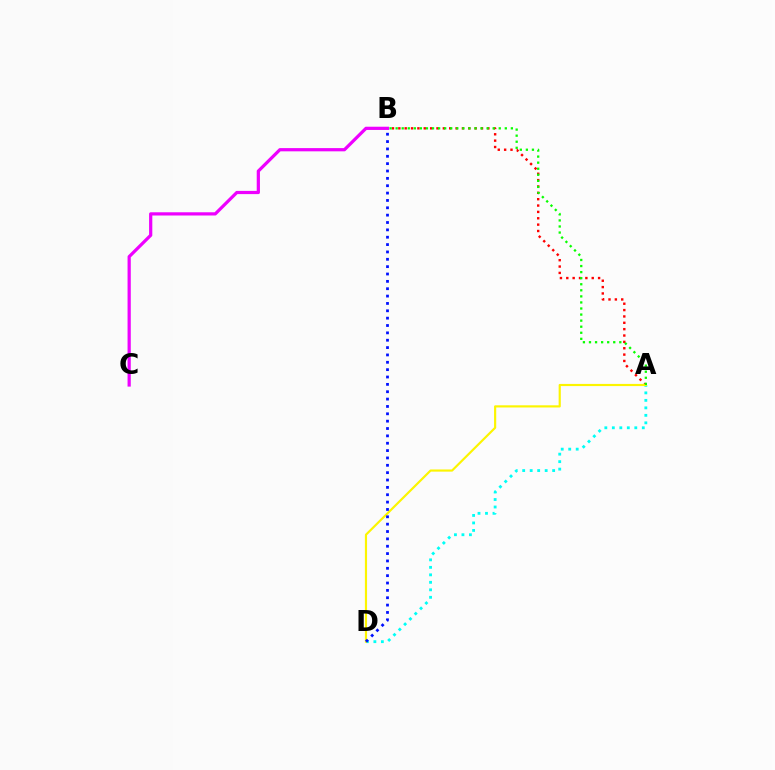{('A', 'B'): [{'color': '#ff0000', 'line_style': 'dotted', 'thickness': 1.73}, {'color': '#08ff00', 'line_style': 'dotted', 'thickness': 1.65}], ('A', 'D'): [{'color': '#00fff6', 'line_style': 'dotted', 'thickness': 2.04}, {'color': '#fcf500', 'line_style': 'solid', 'thickness': 1.56}], ('B', 'C'): [{'color': '#ee00ff', 'line_style': 'solid', 'thickness': 2.32}], ('B', 'D'): [{'color': '#0010ff', 'line_style': 'dotted', 'thickness': 2.0}]}